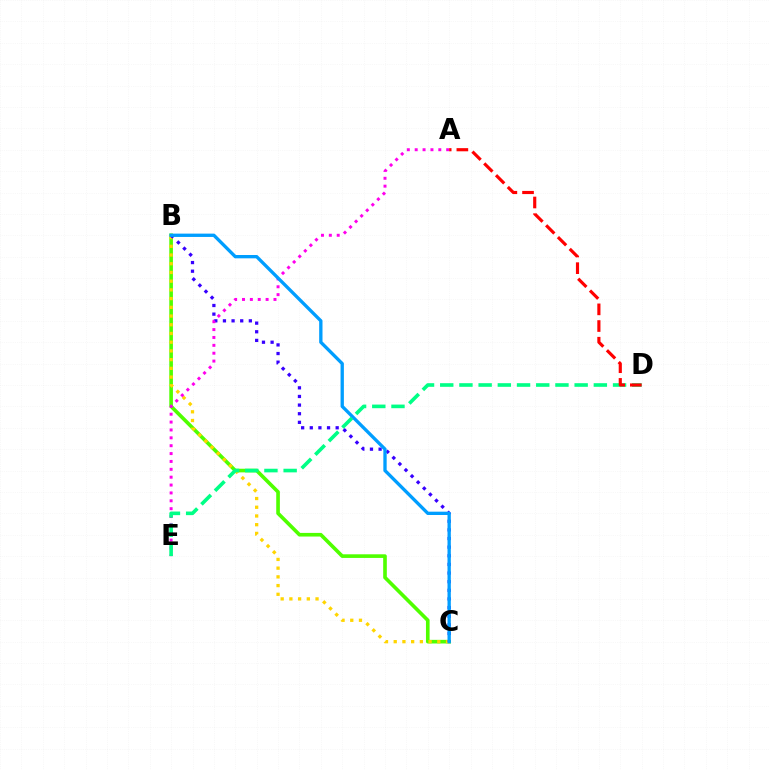{('B', 'C'): [{'color': '#4fff00', 'line_style': 'solid', 'thickness': 2.62}, {'color': '#ffd500', 'line_style': 'dotted', 'thickness': 2.37}, {'color': '#3700ff', 'line_style': 'dotted', 'thickness': 2.35}, {'color': '#009eff', 'line_style': 'solid', 'thickness': 2.39}], ('A', 'E'): [{'color': '#ff00ed', 'line_style': 'dotted', 'thickness': 2.14}], ('D', 'E'): [{'color': '#00ff86', 'line_style': 'dashed', 'thickness': 2.61}], ('A', 'D'): [{'color': '#ff0000', 'line_style': 'dashed', 'thickness': 2.27}]}